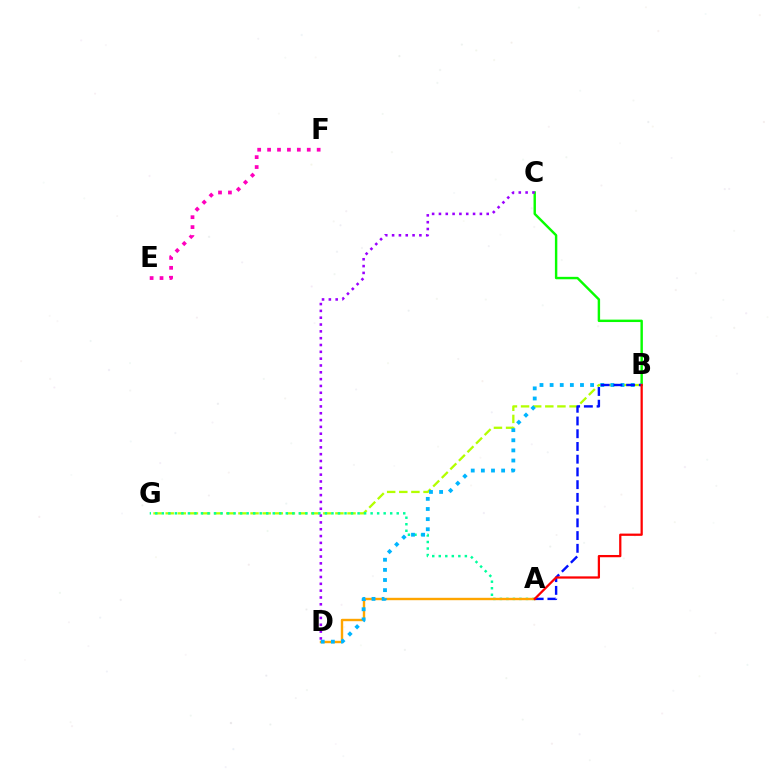{('B', 'G'): [{'color': '#b3ff00', 'line_style': 'dashed', 'thickness': 1.65}], ('A', 'G'): [{'color': '#00ff9d', 'line_style': 'dotted', 'thickness': 1.77}], ('B', 'C'): [{'color': '#08ff00', 'line_style': 'solid', 'thickness': 1.74}], ('A', 'D'): [{'color': '#ffa500', 'line_style': 'solid', 'thickness': 1.73}], ('B', 'D'): [{'color': '#00b5ff', 'line_style': 'dotted', 'thickness': 2.75}], ('C', 'D'): [{'color': '#9b00ff', 'line_style': 'dotted', 'thickness': 1.85}], ('A', 'B'): [{'color': '#0010ff', 'line_style': 'dashed', 'thickness': 1.73}, {'color': '#ff0000', 'line_style': 'solid', 'thickness': 1.62}], ('E', 'F'): [{'color': '#ff00bd', 'line_style': 'dotted', 'thickness': 2.69}]}